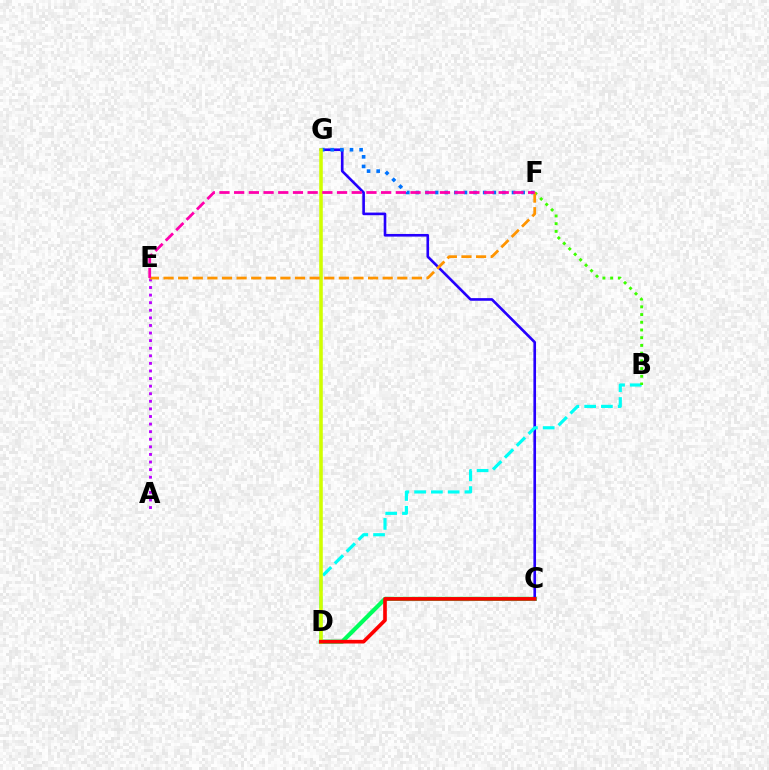{('C', 'D'): [{'color': '#00ff5c', 'line_style': 'solid', 'thickness': 3.0}, {'color': '#ff0000', 'line_style': 'solid', 'thickness': 2.62}], ('C', 'G'): [{'color': '#2500ff', 'line_style': 'solid', 'thickness': 1.9}], ('B', 'D'): [{'color': '#00fff6', 'line_style': 'dashed', 'thickness': 2.28}], ('B', 'F'): [{'color': '#3dff00', 'line_style': 'dotted', 'thickness': 2.1}], ('F', 'G'): [{'color': '#0074ff', 'line_style': 'dotted', 'thickness': 2.61}], ('A', 'E'): [{'color': '#b900ff', 'line_style': 'dotted', 'thickness': 2.06}], ('D', 'G'): [{'color': '#d1ff00', 'line_style': 'solid', 'thickness': 2.56}], ('E', 'F'): [{'color': '#ff9400', 'line_style': 'dashed', 'thickness': 1.98}, {'color': '#ff00ac', 'line_style': 'dashed', 'thickness': 2.0}]}